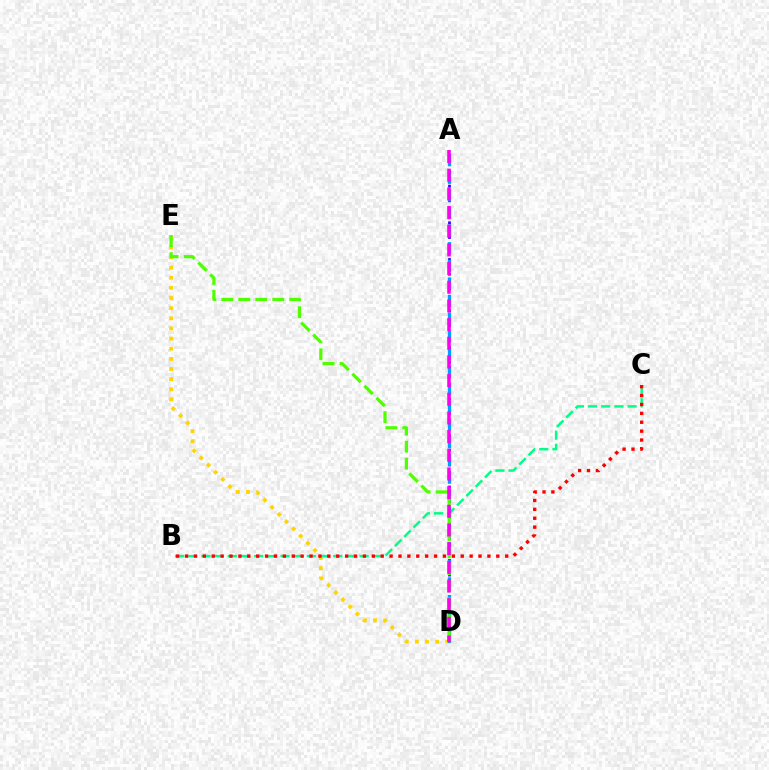{('D', 'E'): [{'color': '#ffd500', 'line_style': 'dotted', 'thickness': 2.76}, {'color': '#4fff00', 'line_style': 'dashed', 'thickness': 2.31}], ('A', 'D'): [{'color': '#3700ff', 'line_style': 'dotted', 'thickness': 1.99}, {'color': '#009eff', 'line_style': 'dashed', 'thickness': 2.4}, {'color': '#ff00ed', 'line_style': 'dashed', 'thickness': 2.54}], ('B', 'C'): [{'color': '#00ff86', 'line_style': 'dashed', 'thickness': 1.79}, {'color': '#ff0000', 'line_style': 'dotted', 'thickness': 2.42}]}